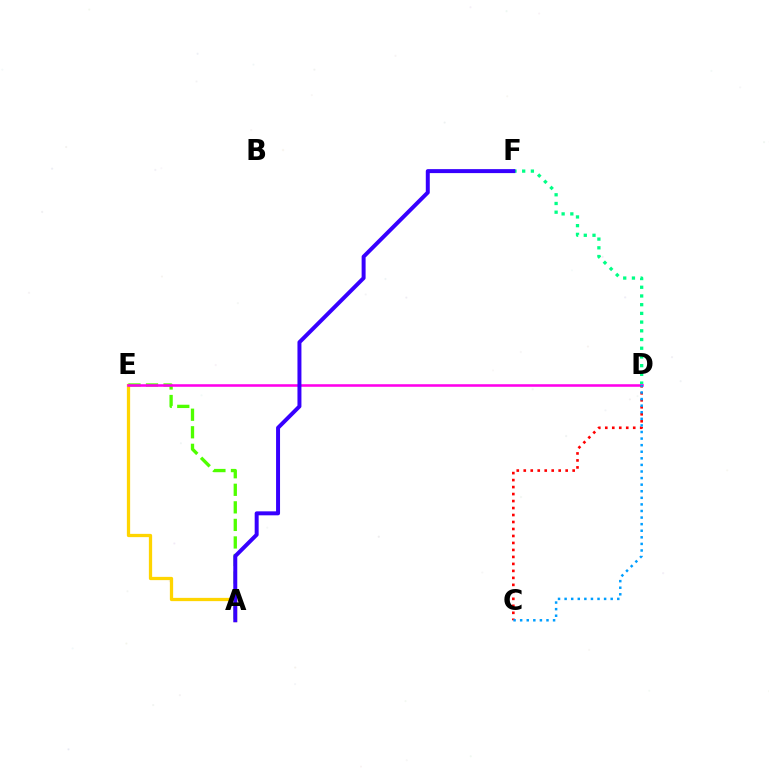{('A', 'E'): [{'color': '#ffd500', 'line_style': 'solid', 'thickness': 2.35}, {'color': '#4fff00', 'line_style': 'dashed', 'thickness': 2.38}], ('D', 'F'): [{'color': '#00ff86', 'line_style': 'dotted', 'thickness': 2.37}], ('D', 'E'): [{'color': '#ff00ed', 'line_style': 'solid', 'thickness': 1.85}], ('C', 'D'): [{'color': '#ff0000', 'line_style': 'dotted', 'thickness': 1.9}, {'color': '#009eff', 'line_style': 'dotted', 'thickness': 1.79}], ('A', 'F'): [{'color': '#3700ff', 'line_style': 'solid', 'thickness': 2.86}]}